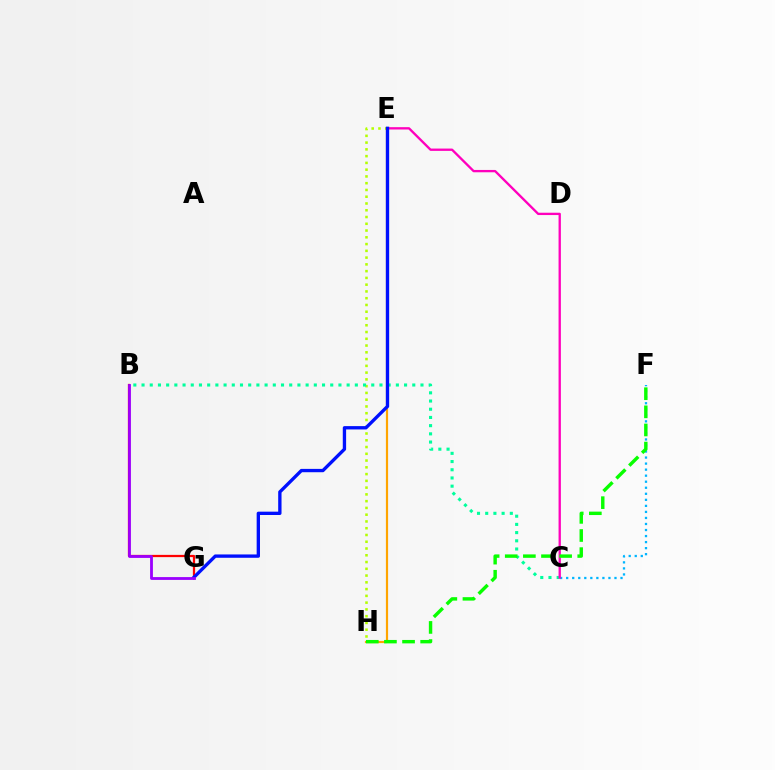{('C', 'F'): [{'color': '#00b5ff', 'line_style': 'dotted', 'thickness': 1.64}], ('E', 'H'): [{'color': '#b3ff00', 'line_style': 'dotted', 'thickness': 1.84}, {'color': '#ffa500', 'line_style': 'solid', 'thickness': 1.58}], ('B', 'C'): [{'color': '#00ff9d', 'line_style': 'dotted', 'thickness': 2.23}], ('C', 'E'): [{'color': '#ff00bd', 'line_style': 'solid', 'thickness': 1.67}], ('F', 'H'): [{'color': '#08ff00', 'line_style': 'dashed', 'thickness': 2.46}], ('B', 'G'): [{'color': '#ff0000', 'line_style': 'solid', 'thickness': 1.62}, {'color': '#9b00ff', 'line_style': 'solid', 'thickness': 2.02}], ('E', 'G'): [{'color': '#0010ff', 'line_style': 'solid', 'thickness': 2.4}]}